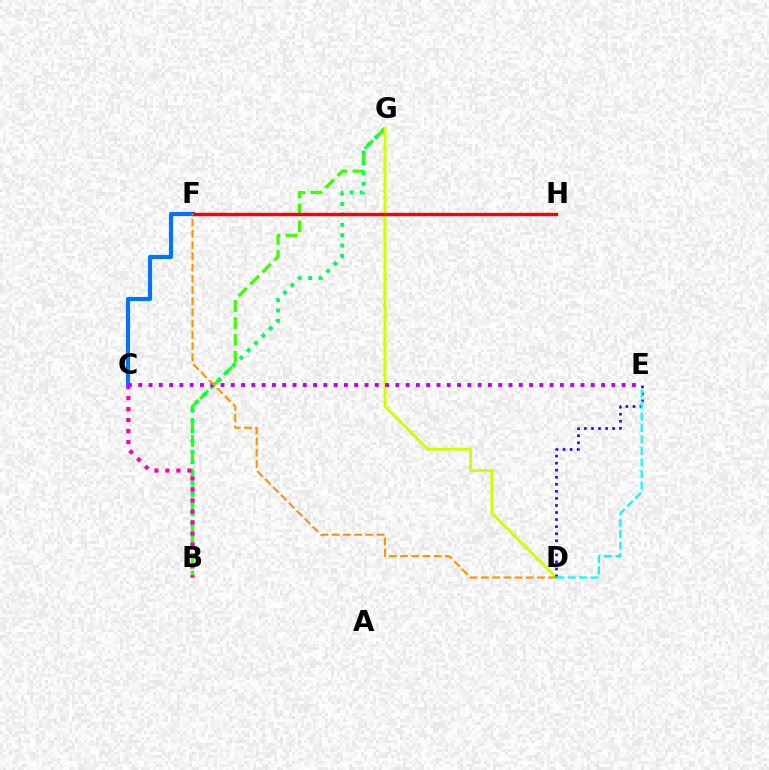{('B', 'G'): [{'color': '#3dff00', 'line_style': 'dashed', 'thickness': 2.3}, {'color': '#00ff5c', 'line_style': 'dotted', 'thickness': 2.83}], ('D', 'G'): [{'color': '#d1ff00', 'line_style': 'solid', 'thickness': 2.18}], ('C', 'F'): [{'color': '#0074ff', 'line_style': 'solid', 'thickness': 2.97}], ('B', 'C'): [{'color': '#ff00ac', 'line_style': 'dotted', 'thickness': 2.99}], ('F', 'H'): [{'color': '#ff0000', 'line_style': 'solid', 'thickness': 2.45}], ('D', 'E'): [{'color': '#2500ff', 'line_style': 'dotted', 'thickness': 1.92}, {'color': '#00fff6', 'line_style': 'dashed', 'thickness': 1.56}], ('C', 'E'): [{'color': '#b900ff', 'line_style': 'dotted', 'thickness': 2.79}], ('D', 'F'): [{'color': '#ff9400', 'line_style': 'dashed', 'thickness': 1.52}]}